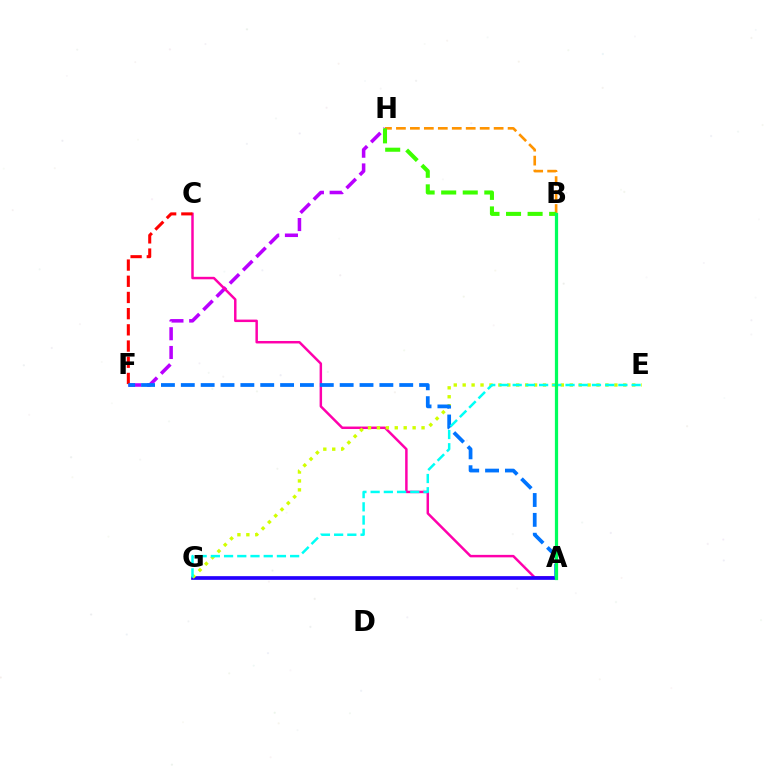{('F', 'H'): [{'color': '#b900ff', 'line_style': 'dashed', 'thickness': 2.55}], ('A', 'C'): [{'color': '#ff00ac', 'line_style': 'solid', 'thickness': 1.78}], ('A', 'G'): [{'color': '#2500ff', 'line_style': 'solid', 'thickness': 2.66}], ('B', 'H'): [{'color': '#ff9400', 'line_style': 'dashed', 'thickness': 1.9}, {'color': '#3dff00', 'line_style': 'dashed', 'thickness': 2.93}], ('E', 'G'): [{'color': '#d1ff00', 'line_style': 'dotted', 'thickness': 2.42}, {'color': '#00fff6', 'line_style': 'dashed', 'thickness': 1.8}], ('C', 'F'): [{'color': '#ff0000', 'line_style': 'dashed', 'thickness': 2.2}], ('A', 'F'): [{'color': '#0074ff', 'line_style': 'dashed', 'thickness': 2.7}], ('A', 'B'): [{'color': '#00ff5c', 'line_style': 'solid', 'thickness': 2.32}]}